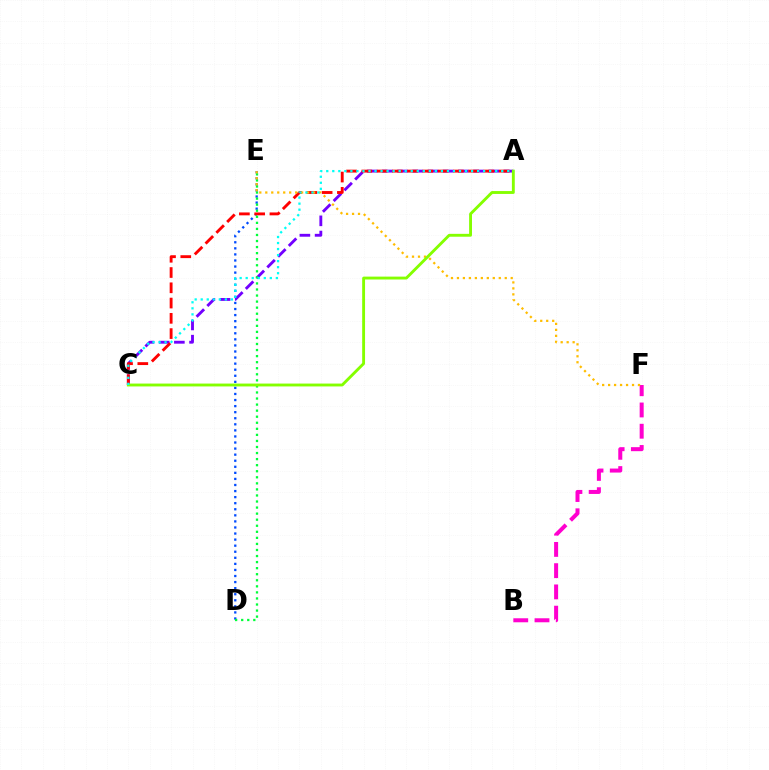{('D', 'E'): [{'color': '#004bff', 'line_style': 'dotted', 'thickness': 1.65}, {'color': '#00ff39', 'line_style': 'dotted', 'thickness': 1.65}], ('A', 'C'): [{'color': '#7200ff', 'line_style': 'dashed', 'thickness': 2.06}, {'color': '#ff0000', 'line_style': 'dashed', 'thickness': 2.07}, {'color': '#84ff00', 'line_style': 'solid', 'thickness': 2.07}, {'color': '#00fff6', 'line_style': 'dotted', 'thickness': 1.64}], ('B', 'F'): [{'color': '#ff00cf', 'line_style': 'dashed', 'thickness': 2.89}], ('E', 'F'): [{'color': '#ffbd00', 'line_style': 'dotted', 'thickness': 1.62}]}